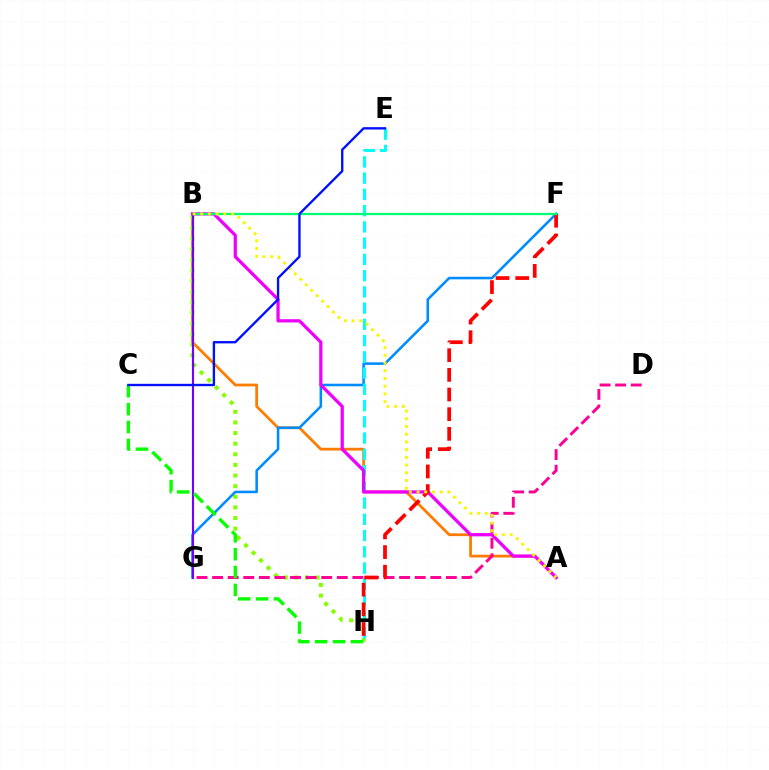{('A', 'B'): [{'color': '#ff7c00', 'line_style': 'solid', 'thickness': 1.99}, {'color': '#ee00ff', 'line_style': 'solid', 'thickness': 2.34}, {'color': '#fcf500', 'line_style': 'dotted', 'thickness': 2.09}], ('B', 'H'): [{'color': '#84ff00', 'line_style': 'dotted', 'thickness': 2.89}], ('F', 'G'): [{'color': '#008cff', 'line_style': 'solid', 'thickness': 1.85}], ('E', 'H'): [{'color': '#00fff6', 'line_style': 'dashed', 'thickness': 2.21}], ('D', 'G'): [{'color': '#ff0094', 'line_style': 'dashed', 'thickness': 2.12}], ('F', 'H'): [{'color': '#ff0000', 'line_style': 'dashed', 'thickness': 2.67}], ('B', 'F'): [{'color': '#00ff74', 'line_style': 'solid', 'thickness': 1.65}], ('B', 'G'): [{'color': '#7200ff', 'line_style': 'solid', 'thickness': 1.53}], ('C', 'H'): [{'color': '#08ff00', 'line_style': 'dashed', 'thickness': 2.43}], ('C', 'E'): [{'color': '#0010ff', 'line_style': 'solid', 'thickness': 1.69}]}